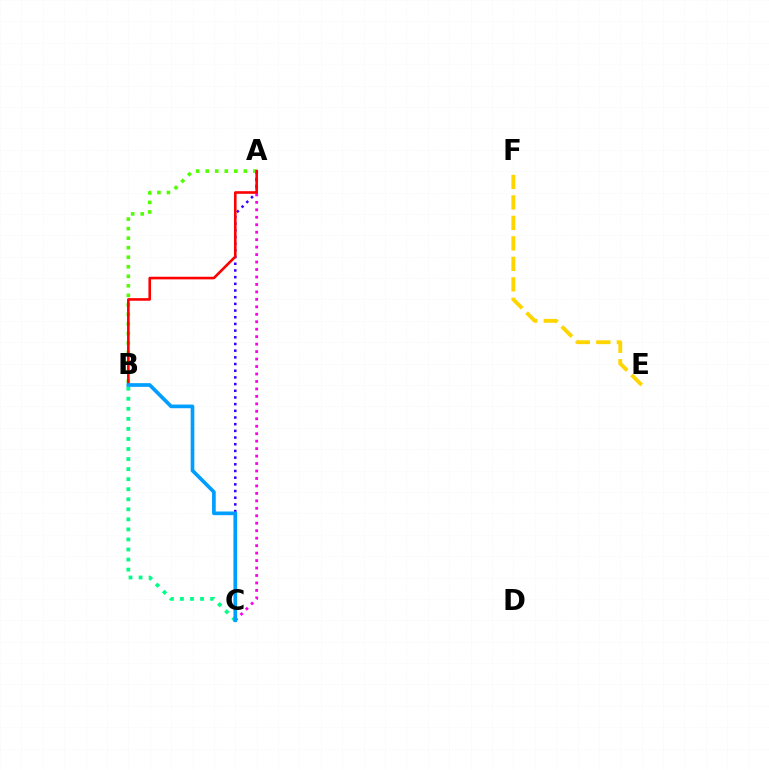{('E', 'F'): [{'color': '#ffd500', 'line_style': 'dashed', 'thickness': 2.78}], ('A', 'C'): [{'color': '#ff00ed', 'line_style': 'dotted', 'thickness': 2.03}, {'color': '#3700ff', 'line_style': 'dotted', 'thickness': 1.82}], ('A', 'B'): [{'color': '#4fff00', 'line_style': 'dotted', 'thickness': 2.59}, {'color': '#ff0000', 'line_style': 'solid', 'thickness': 1.88}], ('B', 'C'): [{'color': '#00ff86', 'line_style': 'dotted', 'thickness': 2.73}, {'color': '#009eff', 'line_style': 'solid', 'thickness': 2.65}]}